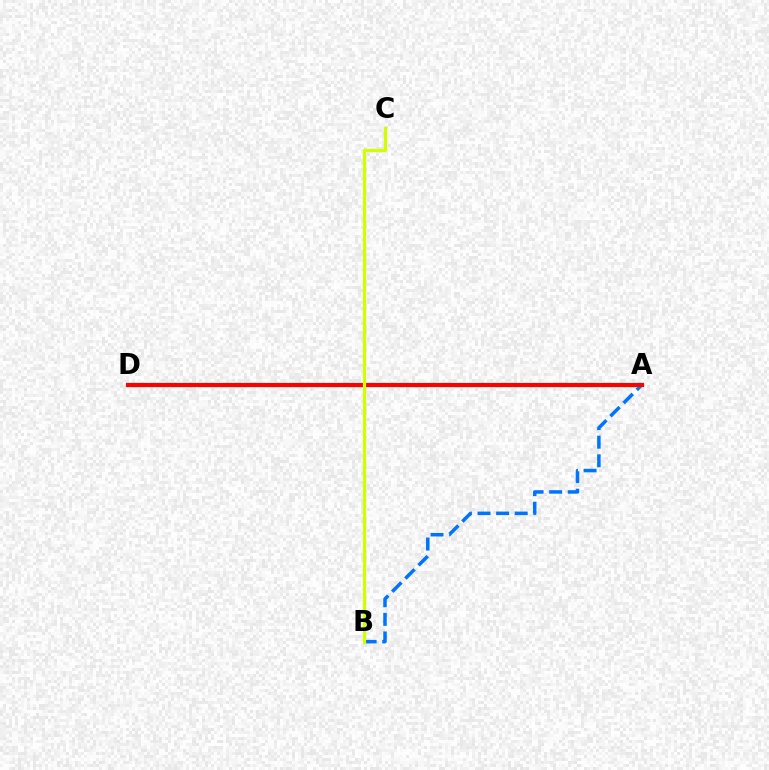{('A', 'B'): [{'color': '#0074ff', 'line_style': 'dashed', 'thickness': 2.53}], ('A', 'D'): [{'color': '#00ff5c', 'line_style': 'solid', 'thickness': 2.37}, {'color': '#b900ff', 'line_style': 'dotted', 'thickness': 1.54}, {'color': '#ff0000', 'line_style': 'solid', 'thickness': 2.99}], ('B', 'C'): [{'color': '#d1ff00', 'line_style': 'solid', 'thickness': 2.28}]}